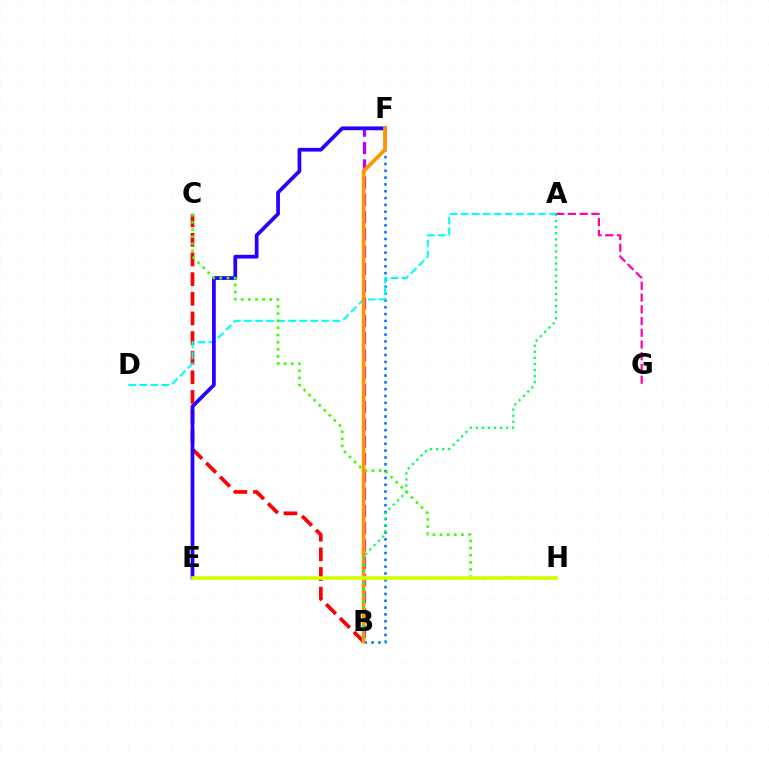{('B', 'F'): [{'color': '#0074ff', 'line_style': 'dotted', 'thickness': 1.85}, {'color': '#b900ff', 'line_style': 'dashed', 'thickness': 2.35}, {'color': '#ff9400', 'line_style': 'solid', 'thickness': 2.7}], ('B', 'C'): [{'color': '#ff0000', 'line_style': 'dashed', 'thickness': 2.67}], ('A', 'D'): [{'color': '#00fff6', 'line_style': 'dashed', 'thickness': 1.5}], ('E', 'F'): [{'color': '#2500ff', 'line_style': 'solid', 'thickness': 2.68}], ('C', 'H'): [{'color': '#3dff00', 'line_style': 'dotted', 'thickness': 1.94}], ('A', 'G'): [{'color': '#ff00ac', 'line_style': 'dashed', 'thickness': 1.59}], ('A', 'B'): [{'color': '#00ff5c', 'line_style': 'dotted', 'thickness': 1.65}], ('E', 'H'): [{'color': '#d1ff00', 'line_style': 'solid', 'thickness': 2.63}]}